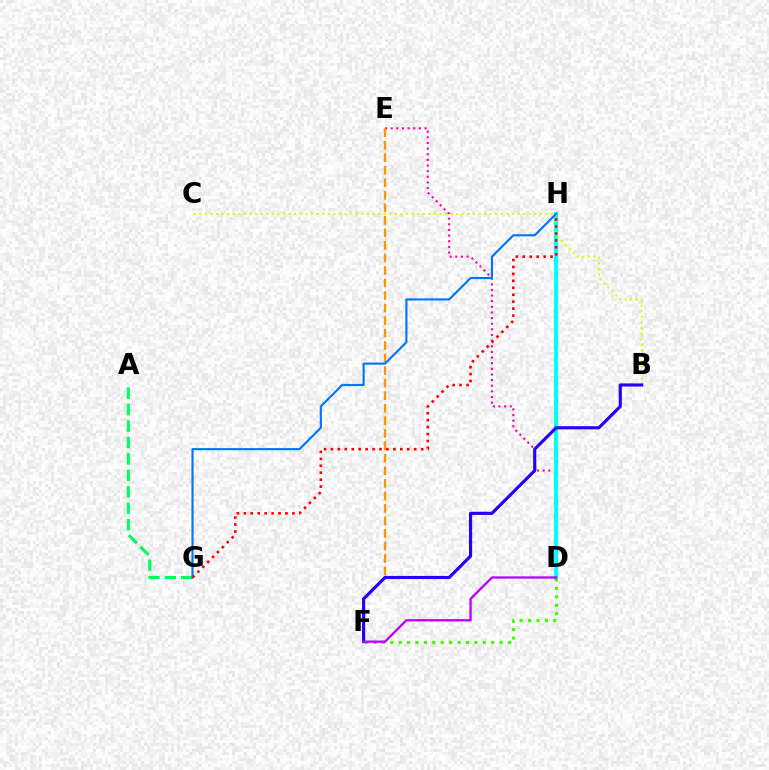{('D', 'E'): [{'color': '#ff00ac', 'line_style': 'dotted', 'thickness': 1.53}], ('D', 'H'): [{'color': '#00fff6', 'line_style': 'solid', 'thickness': 2.97}], ('A', 'G'): [{'color': '#00ff5c', 'line_style': 'dashed', 'thickness': 2.23}], ('E', 'F'): [{'color': '#ff9400', 'line_style': 'dashed', 'thickness': 1.7}], ('B', 'C'): [{'color': '#d1ff00', 'line_style': 'dotted', 'thickness': 1.52}], ('G', 'H'): [{'color': '#0074ff', 'line_style': 'solid', 'thickness': 1.54}, {'color': '#ff0000', 'line_style': 'dotted', 'thickness': 1.88}], ('D', 'F'): [{'color': '#3dff00', 'line_style': 'dotted', 'thickness': 2.29}, {'color': '#b900ff', 'line_style': 'solid', 'thickness': 1.66}], ('B', 'F'): [{'color': '#2500ff', 'line_style': 'solid', 'thickness': 2.26}]}